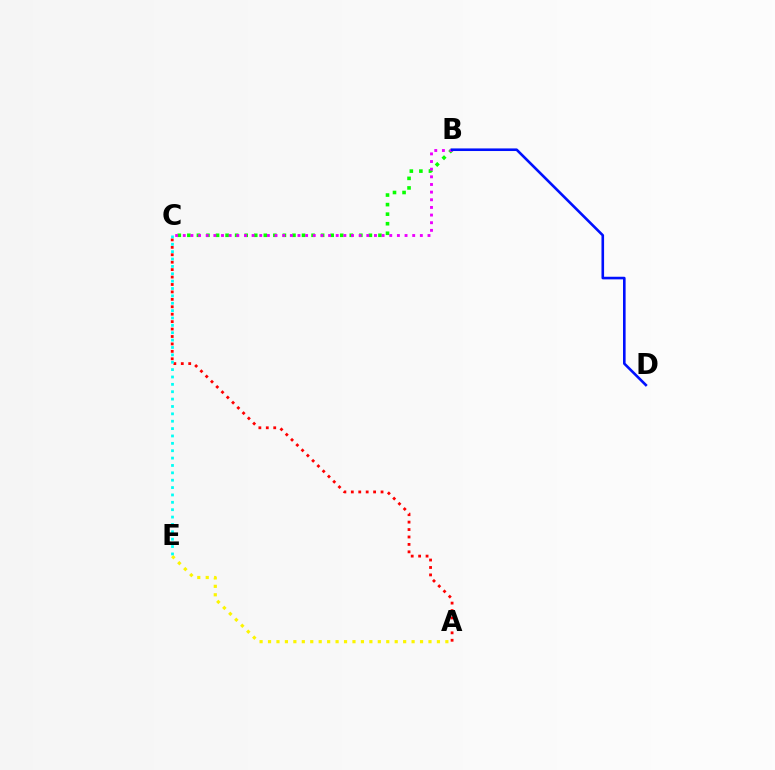{('B', 'C'): [{'color': '#08ff00', 'line_style': 'dotted', 'thickness': 2.6}, {'color': '#ee00ff', 'line_style': 'dotted', 'thickness': 2.08}], ('B', 'D'): [{'color': '#0010ff', 'line_style': 'solid', 'thickness': 1.88}], ('A', 'C'): [{'color': '#ff0000', 'line_style': 'dotted', 'thickness': 2.02}], ('A', 'E'): [{'color': '#fcf500', 'line_style': 'dotted', 'thickness': 2.29}], ('C', 'E'): [{'color': '#00fff6', 'line_style': 'dotted', 'thickness': 2.0}]}